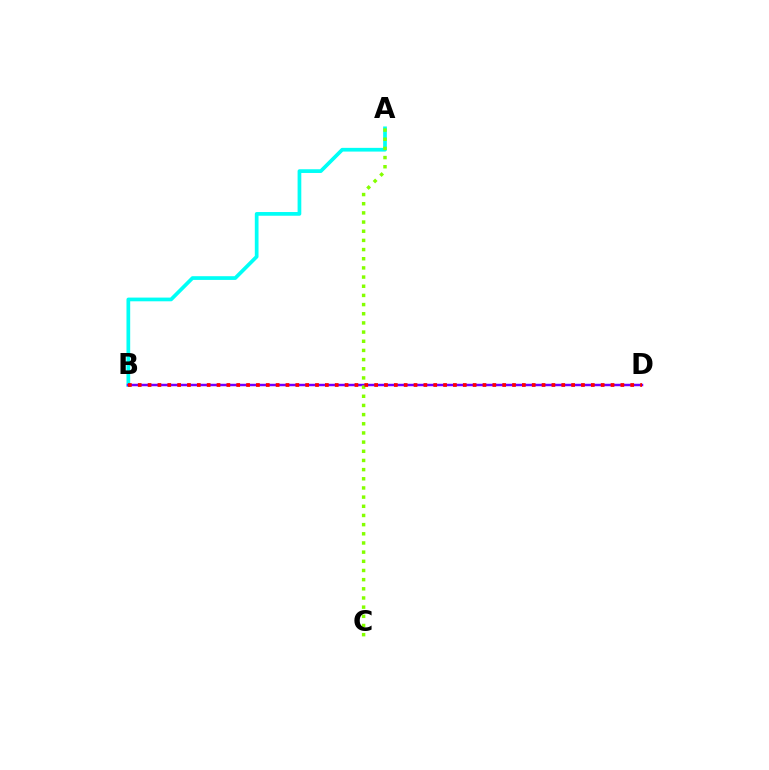{('A', 'B'): [{'color': '#00fff6', 'line_style': 'solid', 'thickness': 2.67}], ('B', 'D'): [{'color': '#7200ff', 'line_style': 'solid', 'thickness': 1.78}, {'color': '#ff0000', 'line_style': 'dotted', 'thickness': 2.68}], ('A', 'C'): [{'color': '#84ff00', 'line_style': 'dotted', 'thickness': 2.49}]}